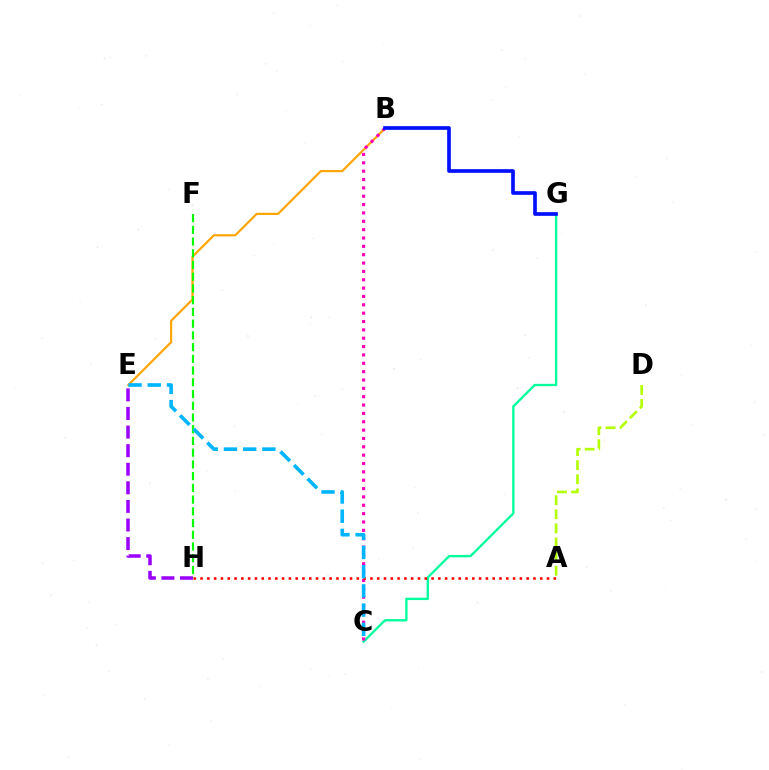{('C', 'G'): [{'color': '#00ff9d', 'line_style': 'solid', 'thickness': 1.7}], ('B', 'E'): [{'color': '#ffa500', 'line_style': 'solid', 'thickness': 1.57}], ('B', 'C'): [{'color': '#ff00bd', 'line_style': 'dotted', 'thickness': 2.27}], ('E', 'H'): [{'color': '#9b00ff', 'line_style': 'dashed', 'thickness': 2.52}], ('F', 'H'): [{'color': '#08ff00', 'line_style': 'dashed', 'thickness': 1.59}], ('A', 'H'): [{'color': '#ff0000', 'line_style': 'dotted', 'thickness': 1.85}], ('B', 'G'): [{'color': '#0010ff', 'line_style': 'solid', 'thickness': 2.66}], ('A', 'D'): [{'color': '#b3ff00', 'line_style': 'dashed', 'thickness': 1.92}], ('C', 'E'): [{'color': '#00b5ff', 'line_style': 'dashed', 'thickness': 2.61}]}